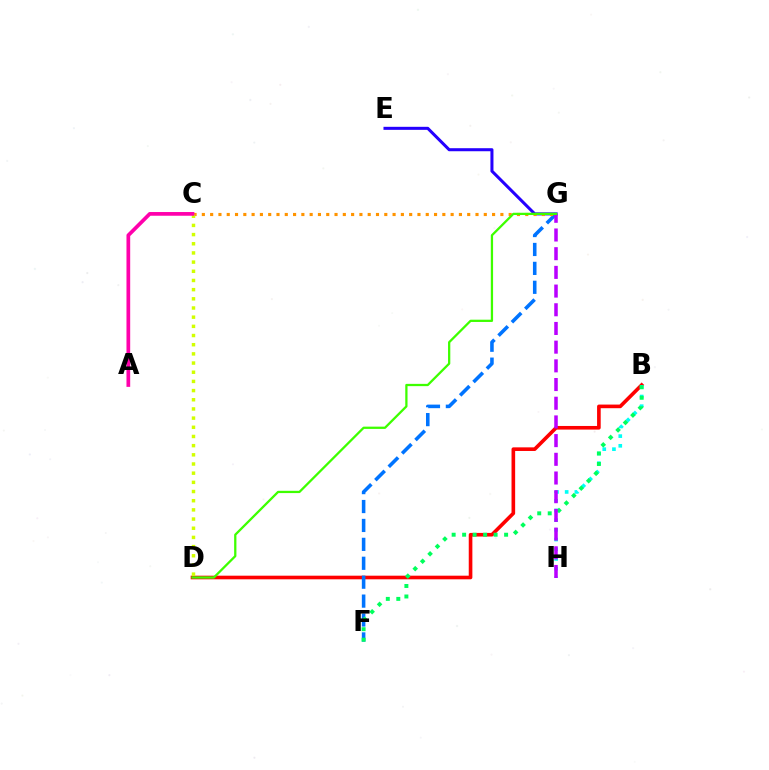{('B', 'D'): [{'color': '#ff0000', 'line_style': 'solid', 'thickness': 2.61}], ('B', 'H'): [{'color': '#00fff6', 'line_style': 'dotted', 'thickness': 2.63}], ('E', 'G'): [{'color': '#2500ff', 'line_style': 'solid', 'thickness': 2.19}], ('F', 'G'): [{'color': '#0074ff', 'line_style': 'dashed', 'thickness': 2.57}], ('C', 'G'): [{'color': '#ff9400', 'line_style': 'dotted', 'thickness': 2.25}], ('C', 'D'): [{'color': '#d1ff00', 'line_style': 'dotted', 'thickness': 2.49}], ('B', 'F'): [{'color': '#00ff5c', 'line_style': 'dotted', 'thickness': 2.85}], ('G', 'H'): [{'color': '#b900ff', 'line_style': 'dashed', 'thickness': 2.54}], ('A', 'C'): [{'color': '#ff00ac', 'line_style': 'solid', 'thickness': 2.67}], ('D', 'G'): [{'color': '#3dff00', 'line_style': 'solid', 'thickness': 1.64}]}